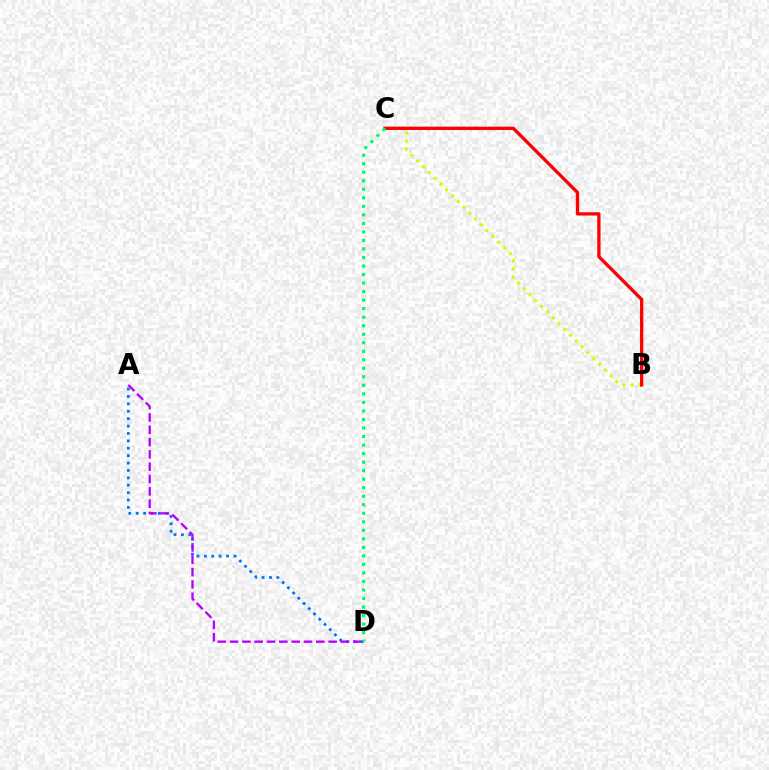{('A', 'D'): [{'color': '#0074ff', 'line_style': 'dotted', 'thickness': 2.01}, {'color': '#b900ff', 'line_style': 'dashed', 'thickness': 1.67}], ('B', 'C'): [{'color': '#d1ff00', 'line_style': 'dotted', 'thickness': 2.23}, {'color': '#ff0000', 'line_style': 'solid', 'thickness': 2.37}], ('C', 'D'): [{'color': '#00ff5c', 'line_style': 'dotted', 'thickness': 2.32}]}